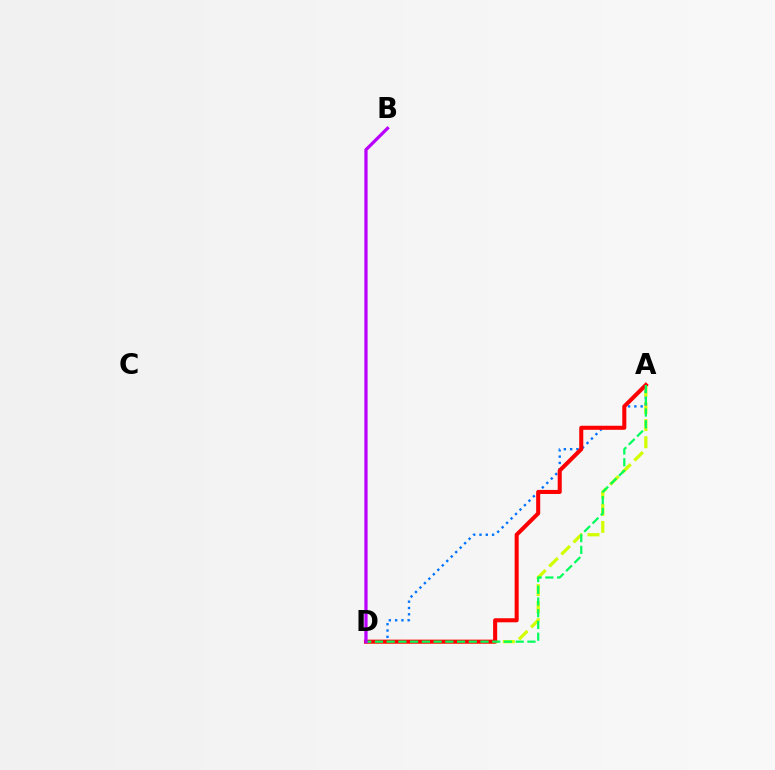{('A', 'D'): [{'color': '#d1ff00', 'line_style': 'dashed', 'thickness': 2.32}, {'color': '#0074ff', 'line_style': 'dotted', 'thickness': 1.71}, {'color': '#ff0000', 'line_style': 'solid', 'thickness': 2.92}, {'color': '#00ff5c', 'line_style': 'dashed', 'thickness': 1.59}], ('B', 'D'): [{'color': '#b900ff', 'line_style': 'solid', 'thickness': 2.33}]}